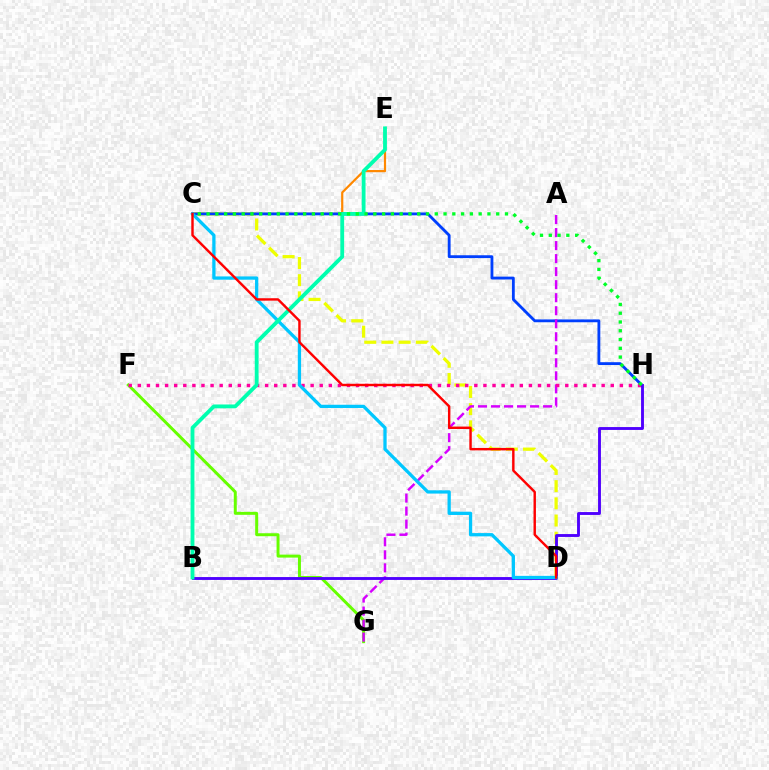{('C', 'E'): [{'color': '#ff8800', 'line_style': 'solid', 'thickness': 1.58}], ('F', 'G'): [{'color': '#66ff00', 'line_style': 'solid', 'thickness': 2.14}], ('C', 'D'): [{'color': '#eeff00', 'line_style': 'dashed', 'thickness': 2.34}, {'color': '#00c7ff', 'line_style': 'solid', 'thickness': 2.36}, {'color': '#ff0000', 'line_style': 'solid', 'thickness': 1.75}], ('C', 'H'): [{'color': '#003fff', 'line_style': 'solid', 'thickness': 2.04}, {'color': '#00ff27', 'line_style': 'dotted', 'thickness': 2.38}], ('A', 'G'): [{'color': '#d600ff', 'line_style': 'dashed', 'thickness': 1.77}], ('F', 'H'): [{'color': '#ff00a0', 'line_style': 'dotted', 'thickness': 2.47}], ('B', 'H'): [{'color': '#4f00ff', 'line_style': 'solid', 'thickness': 2.07}], ('B', 'E'): [{'color': '#00ffaf', 'line_style': 'solid', 'thickness': 2.75}]}